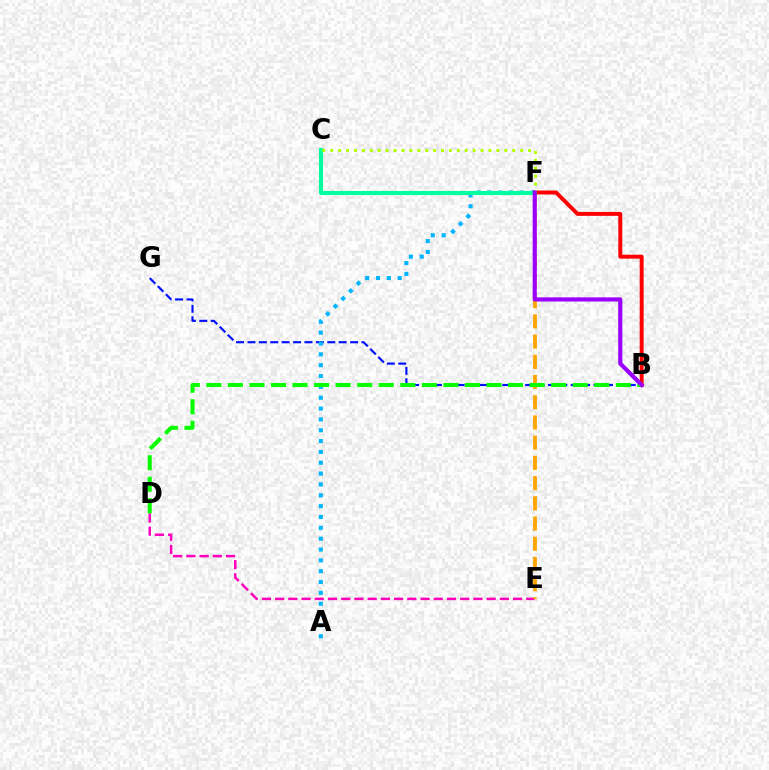{('B', 'G'): [{'color': '#0010ff', 'line_style': 'dashed', 'thickness': 1.55}], ('D', 'E'): [{'color': '#ff00bd', 'line_style': 'dashed', 'thickness': 1.8}], ('E', 'F'): [{'color': '#ffa500', 'line_style': 'dashed', 'thickness': 2.75}], ('B', 'F'): [{'color': '#ff0000', 'line_style': 'solid', 'thickness': 2.84}, {'color': '#9b00ff', 'line_style': 'solid', 'thickness': 2.99}], ('A', 'F'): [{'color': '#00b5ff', 'line_style': 'dotted', 'thickness': 2.95}], ('C', 'F'): [{'color': '#00ff9d', 'line_style': 'solid', 'thickness': 2.93}, {'color': '#b3ff00', 'line_style': 'dotted', 'thickness': 2.15}], ('B', 'D'): [{'color': '#08ff00', 'line_style': 'dashed', 'thickness': 2.93}]}